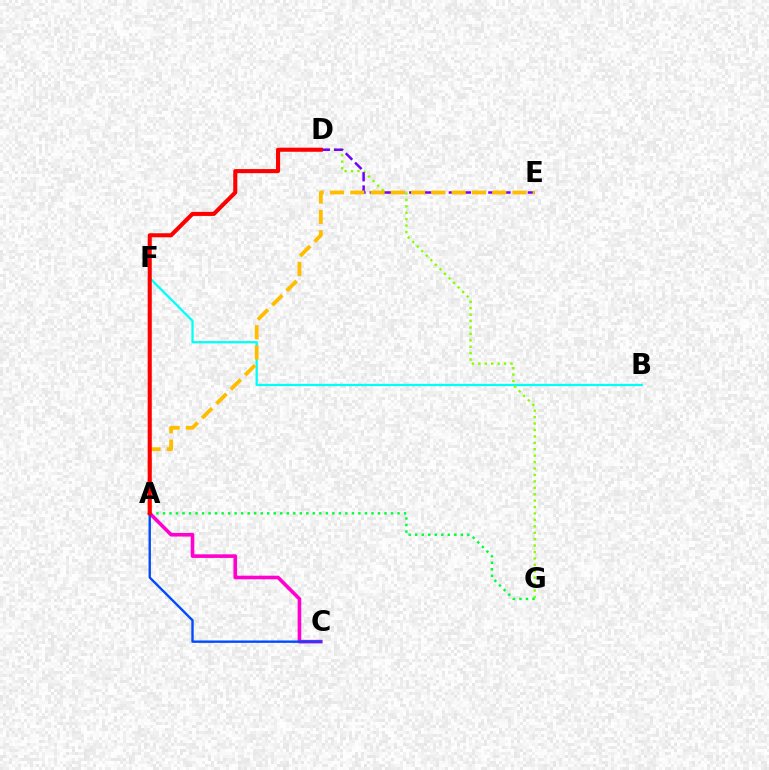{('B', 'F'): [{'color': '#00fff6', 'line_style': 'solid', 'thickness': 1.62}], ('D', 'G'): [{'color': '#84ff00', 'line_style': 'dotted', 'thickness': 1.74}], ('D', 'E'): [{'color': '#7200ff', 'line_style': 'dashed', 'thickness': 1.79}], ('A', 'G'): [{'color': '#00ff39', 'line_style': 'dotted', 'thickness': 1.77}], ('A', 'C'): [{'color': '#ff00cf', 'line_style': 'solid', 'thickness': 2.6}, {'color': '#004bff', 'line_style': 'solid', 'thickness': 1.72}], ('A', 'E'): [{'color': '#ffbd00', 'line_style': 'dashed', 'thickness': 2.75}], ('A', 'D'): [{'color': '#ff0000', 'line_style': 'solid', 'thickness': 2.94}]}